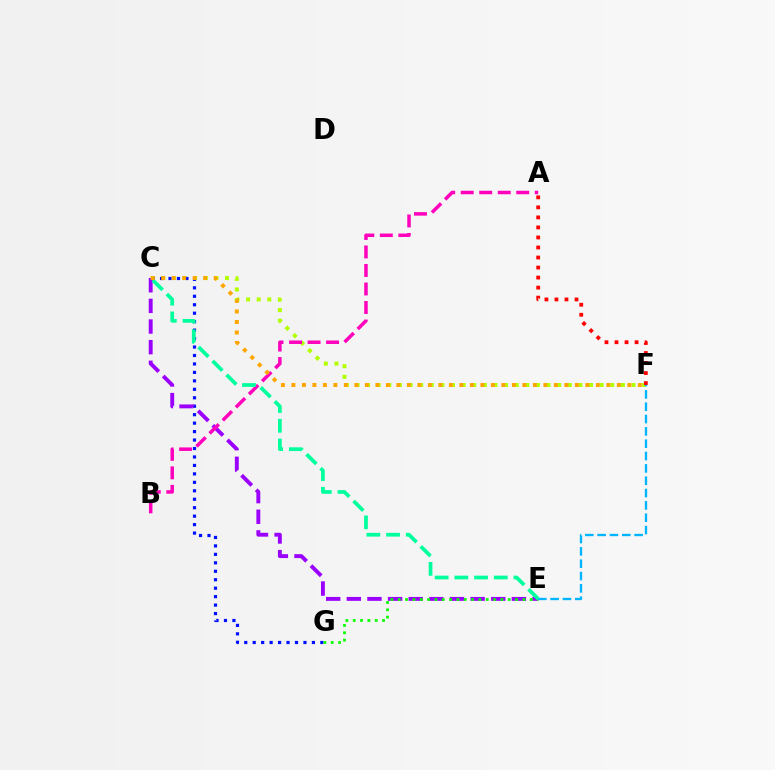{('C', 'F'): [{'color': '#b3ff00', 'line_style': 'dotted', 'thickness': 2.88}, {'color': '#ffa500', 'line_style': 'dotted', 'thickness': 2.85}], ('C', 'G'): [{'color': '#0010ff', 'line_style': 'dotted', 'thickness': 2.3}], ('C', 'E'): [{'color': '#9b00ff', 'line_style': 'dashed', 'thickness': 2.8}, {'color': '#00ff9d', 'line_style': 'dashed', 'thickness': 2.68}], ('E', 'G'): [{'color': '#08ff00', 'line_style': 'dotted', 'thickness': 1.99}], ('E', 'F'): [{'color': '#00b5ff', 'line_style': 'dashed', 'thickness': 1.68}], ('A', 'B'): [{'color': '#ff00bd', 'line_style': 'dashed', 'thickness': 2.52}], ('A', 'F'): [{'color': '#ff0000', 'line_style': 'dotted', 'thickness': 2.73}]}